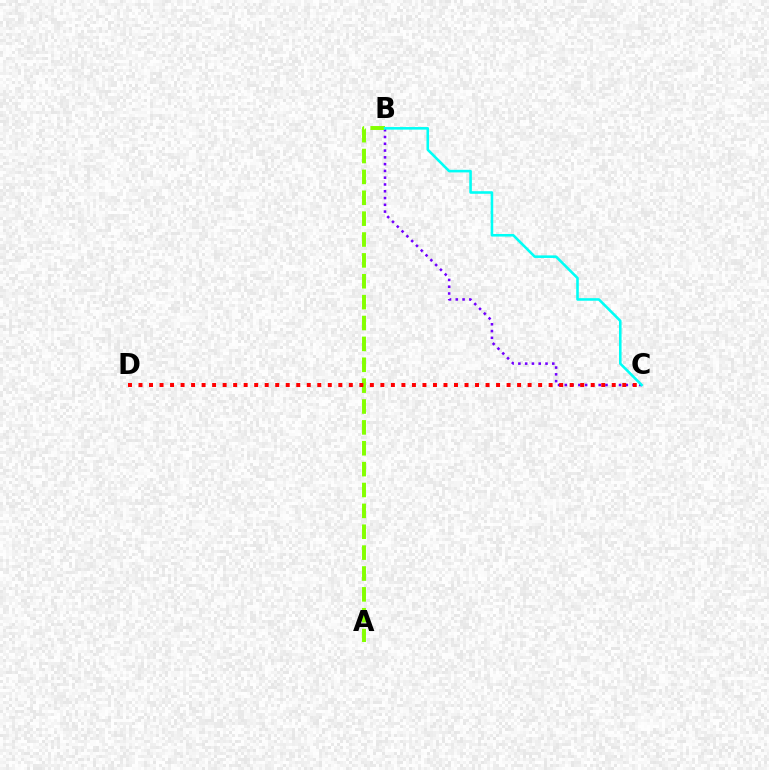{('B', 'C'): [{'color': '#7200ff', 'line_style': 'dotted', 'thickness': 1.84}, {'color': '#00fff6', 'line_style': 'solid', 'thickness': 1.86}], ('A', 'B'): [{'color': '#84ff00', 'line_style': 'dashed', 'thickness': 2.84}], ('C', 'D'): [{'color': '#ff0000', 'line_style': 'dotted', 'thickness': 2.86}]}